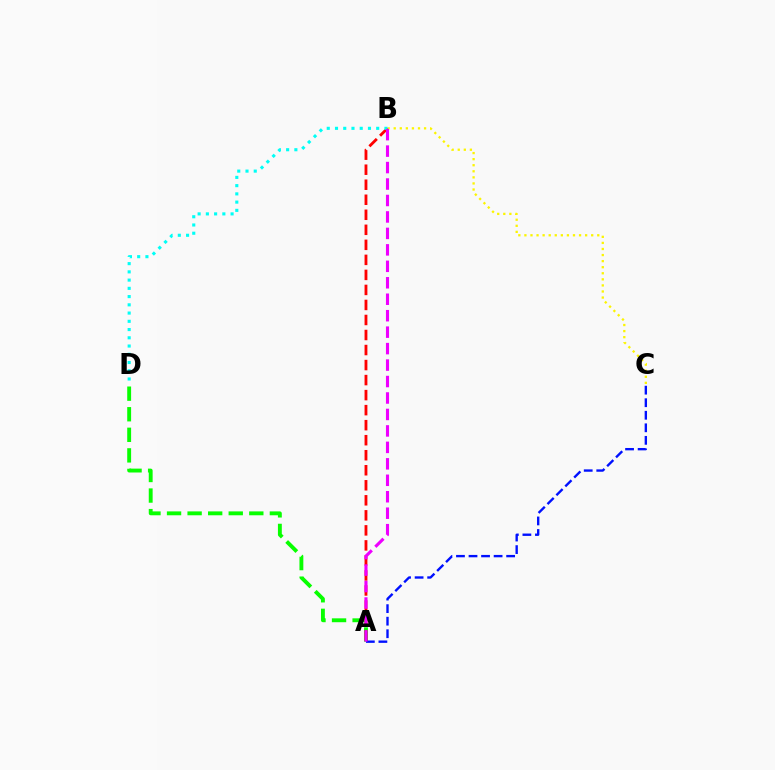{('B', 'C'): [{'color': '#fcf500', 'line_style': 'dotted', 'thickness': 1.65}], ('A', 'D'): [{'color': '#08ff00', 'line_style': 'dashed', 'thickness': 2.79}], ('A', 'C'): [{'color': '#0010ff', 'line_style': 'dashed', 'thickness': 1.7}], ('A', 'B'): [{'color': '#ff0000', 'line_style': 'dashed', 'thickness': 2.04}, {'color': '#ee00ff', 'line_style': 'dashed', 'thickness': 2.24}], ('B', 'D'): [{'color': '#00fff6', 'line_style': 'dotted', 'thickness': 2.24}]}